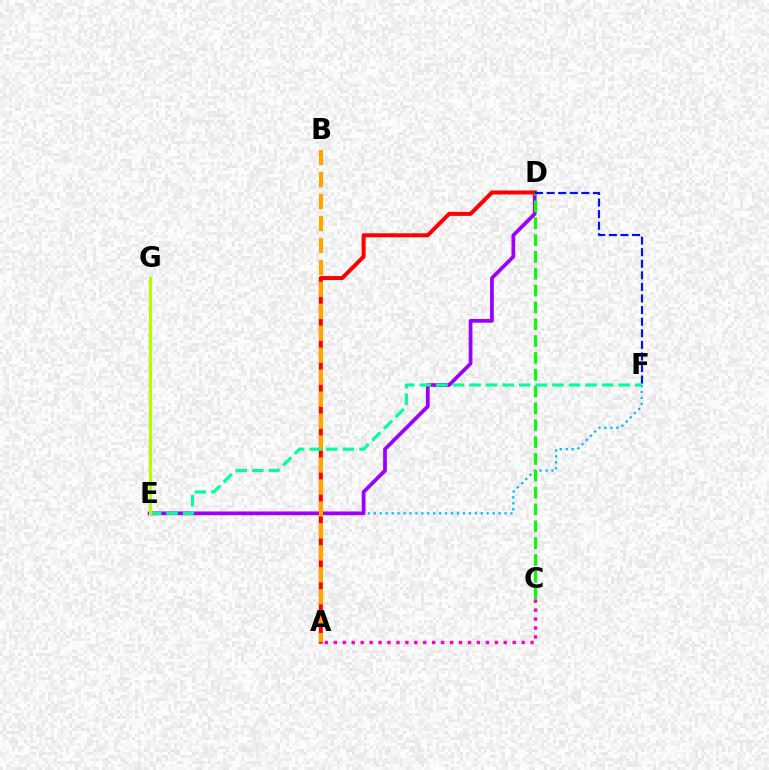{('E', 'F'): [{'color': '#00b5ff', 'line_style': 'dotted', 'thickness': 1.61}, {'color': '#00ff9d', 'line_style': 'dashed', 'thickness': 2.25}], ('D', 'E'): [{'color': '#9b00ff', 'line_style': 'solid', 'thickness': 2.69}], ('A', 'D'): [{'color': '#ff0000', 'line_style': 'solid', 'thickness': 2.88}], ('C', 'D'): [{'color': '#08ff00', 'line_style': 'dashed', 'thickness': 2.29}], ('D', 'F'): [{'color': '#0010ff', 'line_style': 'dashed', 'thickness': 1.57}], ('A', 'C'): [{'color': '#ff00bd', 'line_style': 'dotted', 'thickness': 2.43}], ('A', 'B'): [{'color': '#ffa500', 'line_style': 'dashed', 'thickness': 2.98}], ('E', 'G'): [{'color': '#b3ff00', 'line_style': 'solid', 'thickness': 2.22}]}